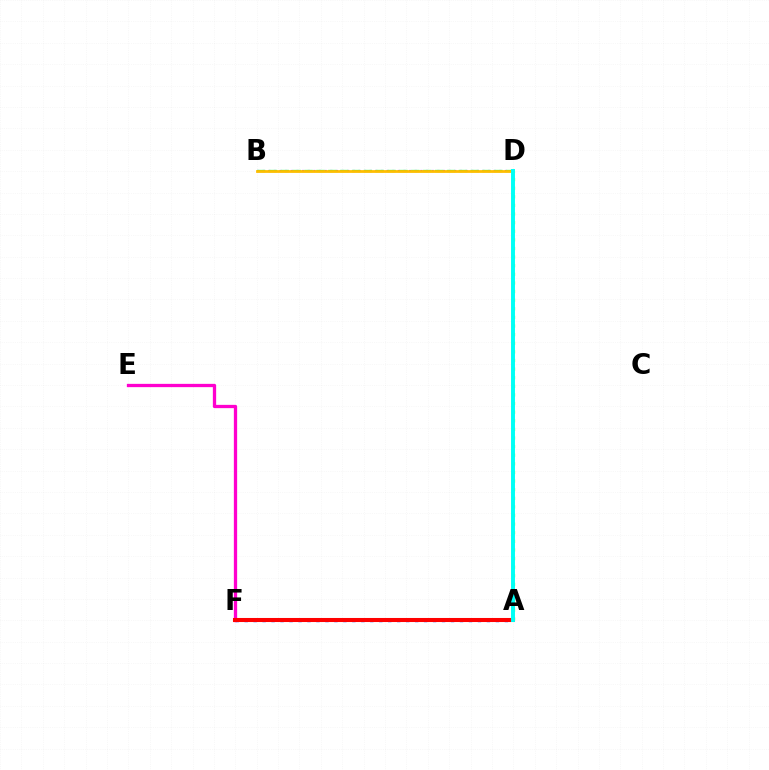{('A', 'F'): [{'color': '#004bff', 'line_style': 'dotted', 'thickness': 2.44}, {'color': '#ff0000', 'line_style': 'solid', 'thickness': 2.92}], ('E', 'F'): [{'color': '#ff00cf', 'line_style': 'solid', 'thickness': 2.37}], ('A', 'D'): [{'color': '#84ff00', 'line_style': 'dotted', 'thickness': 2.34}, {'color': '#00fff6', 'line_style': 'solid', 'thickness': 2.83}], ('B', 'D'): [{'color': '#7200ff', 'line_style': 'dotted', 'thickness': 1.53}, {'color': '#00ff39', 'line_style': 'dashed', 'thickness': 1.61}, {'color': '#ffbd00', 'line_style': 'solid', 'thickness': 2.0}]}